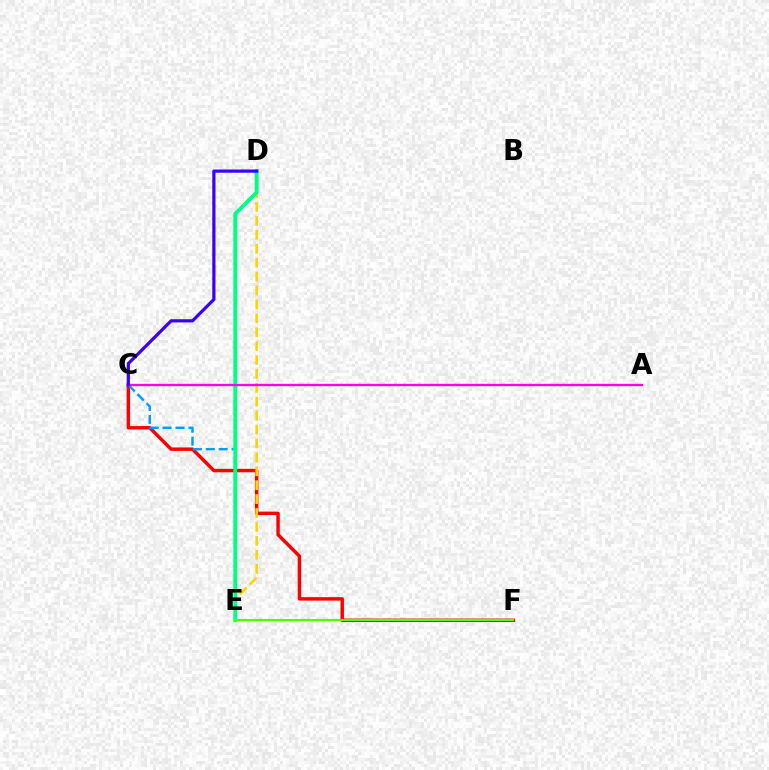{('C', 'F'): [{'color': '#ff0000', 'line_style': 'solid', 'thickness': 2.48}], ('C', 'E'): [{'color': '#009eff', 'line_style': 'dashed', 'thickness': 1.75}], ('D', 'E'): [{'color': '#ffd500', 'line_style': 'dashed', 'thickness': 1.89}, {'color': '#00ff86', 'line_style': 'solid', 'thickness': 2.83}], ('A', 'C'): [{'color': '#ff00ed', 'line_style': 'solid', 'thickness': 1.67}], ('C', 'D'): [{'color': '#3700ff', 'line_style': 'solid', 'thickness': 2.31}], ('E', 'F'): [{'color': '#4fff00', 'line_style': 'solid', 'thickness': 1.55}]}